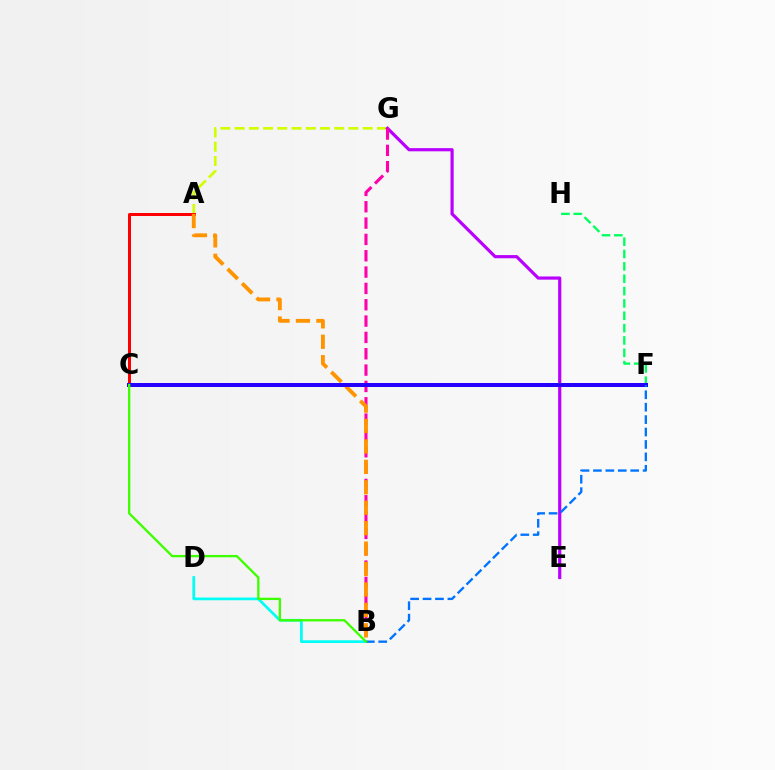{('B', 'D'): [{'color': '#00fff6', 'line_style': 'solid', 'thickness': 1.96}], ('F', 'H'): [{'color': '#00ff5c', 'line_style': 'dashed', 'thickness': 1.68}], ('A', 'G'): [{'color': '#d1ff00', 'line_style': 'dashed', 'thickness': 1.93}], ('A', 'C'): [{'color': '#ff0000', 'line_style': 'solid', 'thickness': 2.16}], ('E', 'G'): [{'color': '#b900ff', 'line_style': 'solid', 'thickness': 2.28}], ('B', 'G'): [{'color': '#ff00ac', 'line_style': 'dashed', 'thickness': 2.22}], ('A', 'B'): [{'color': '#ff9400', 'line_style': 'dashed', 'thickness': 2.78}], ('C', 'F'): [{'color': '#2500ff', 'line_style': 'solid', 'thickness': 2.88}], ('B', 'F'): [{'color': '#0074ff', 'line_style': 'dashed', 'thickness': 1.69}], ('B', 'C'): [{'color': '#3dff00', 'line_style': 'solid', 'thickness': 1.67}]}